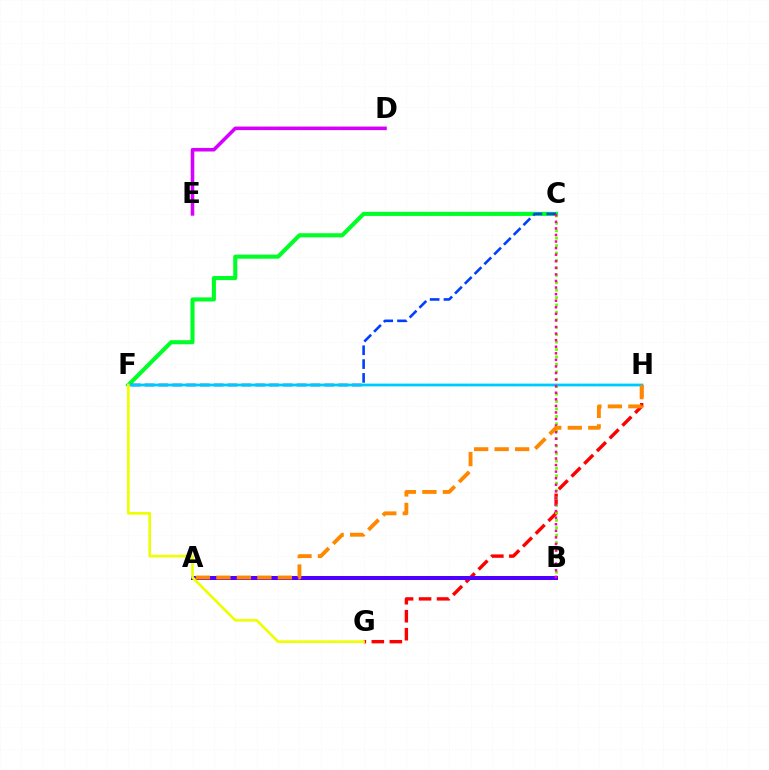{('F', 'H'): [{'color': '#00ffaf', 'line_style': 'solid', 'thickness': 1.8}, {'color': '#00c7ff', 'line_style': 'solid', 'thickness': 1.77}], ('G', 'H'): [{'color': '#ff0000', 'line_style': 'dashed', 'thickness': 2.45}], ('C', 'F'): [{'color': '#00ff27', 'line_style': 'solid', 'thickness': 2.95}, {'color': '#003fff', 'line_style': 'dashed', 'thickness': 1.88}], ('B', 'C'): [{'color': '#66ff00', 'line_style': 'dotted', 'thickness': 2.02}, {'color': '#ff00a0', 'line_style': 'dotted', 'thickness': 1.79}], ('D', 'E'): [{'color': '#d600ff', 'line_style': 'solid', 'thickness': 2.57}], ('A', 'B'): [{'color': '#4f00ff', 'line_style': 'solid', 'thickness': 2.87}], ('F', 'G'): [{'color': '#eeff00', 'line_style': 'solid', 'thickness': 1.91}], ('A', 'H'): [{'color': '#ff8800', 'line_style': 'dashed', 'thickness': 2.78}]}